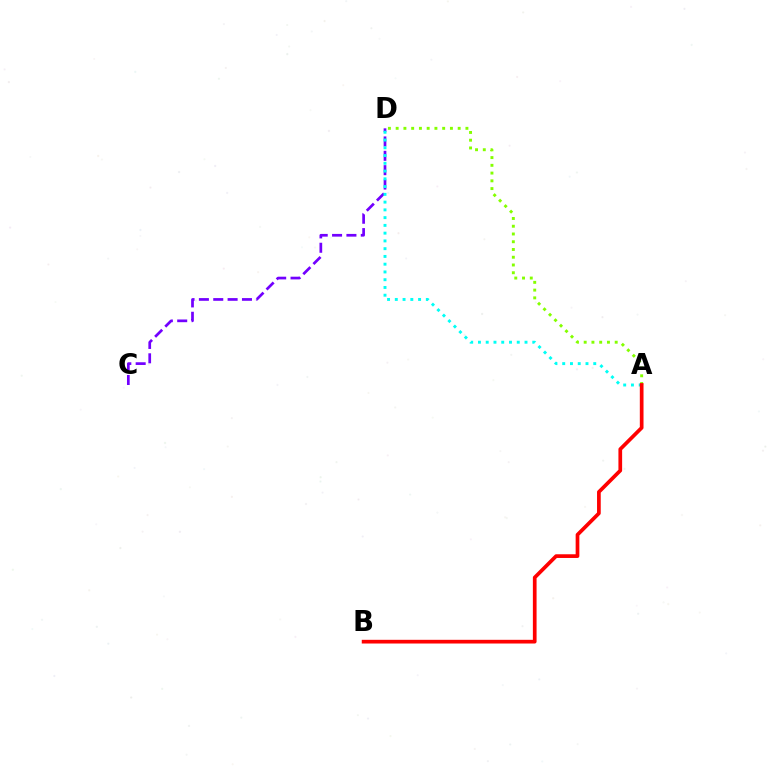{('C', 'D'): [{'color': '#7200ff', 'line_style': 'dashed', 'thickness': 1.95}], ('A', 'D'): [{'color': '#00fff6', 'line_style': 'dotted', 'thickness': 2.11}, {'color': '#84ff00', 'line_style': 'dotted', 'thickness': 2.11}], ('A', 'B'): [{'color': '#ff0000', 'line_style': 'solid', 'thickness': 2.67}]}